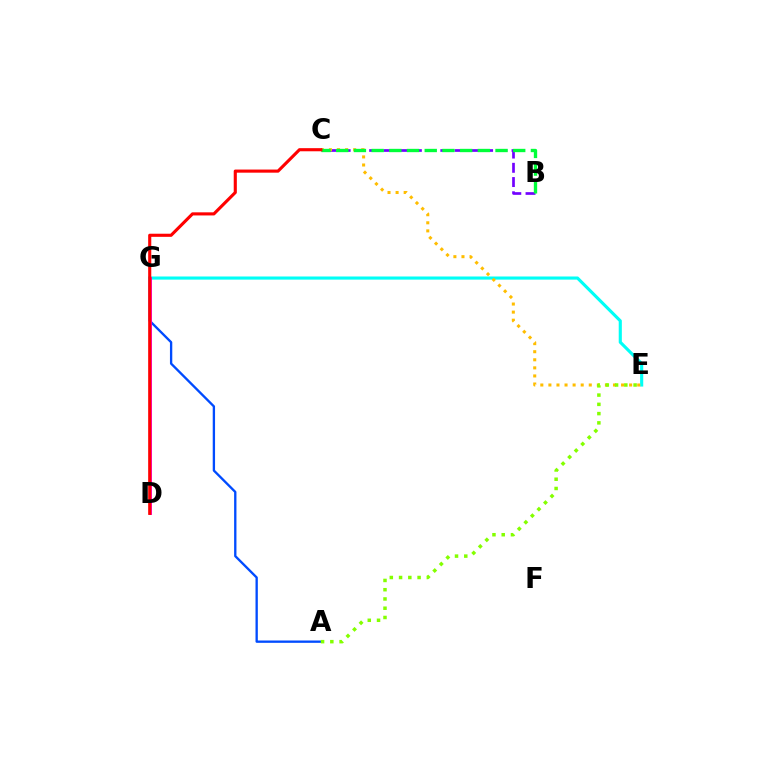{('A', 'G'): [{'color': '#004bff', 'line_style': 'solid', 'thickness': 1.68}], ('E', 'G'): [{'color': '#00fff6', 'line_style': 'solid', 'thickness': 2.25}], ('B', 'C'): [{'color': '#7200ff', 'line_style': 'dashed', 'thickness': 1.93}, {'color': '#00ff39', 'line_style': 'dashed', 'thickness': 2.4}], ('C', 'E'): [{'color': '#ffbd00', 'line_style': 'dotted', 'thickness': 2.19}], ('A', 'E'): [{'color': '#84ff00', 'line_style': 'dotted', 'thickness': 2.52}], ('D', 'G'): [{'color': '#ff00cf', 'line_style': 'solid', 'thickness': 2.1}], ('C', 'D'): [{'color': '#ff0000', 'line_style': 'solid', 'thickness': 2.24}]}